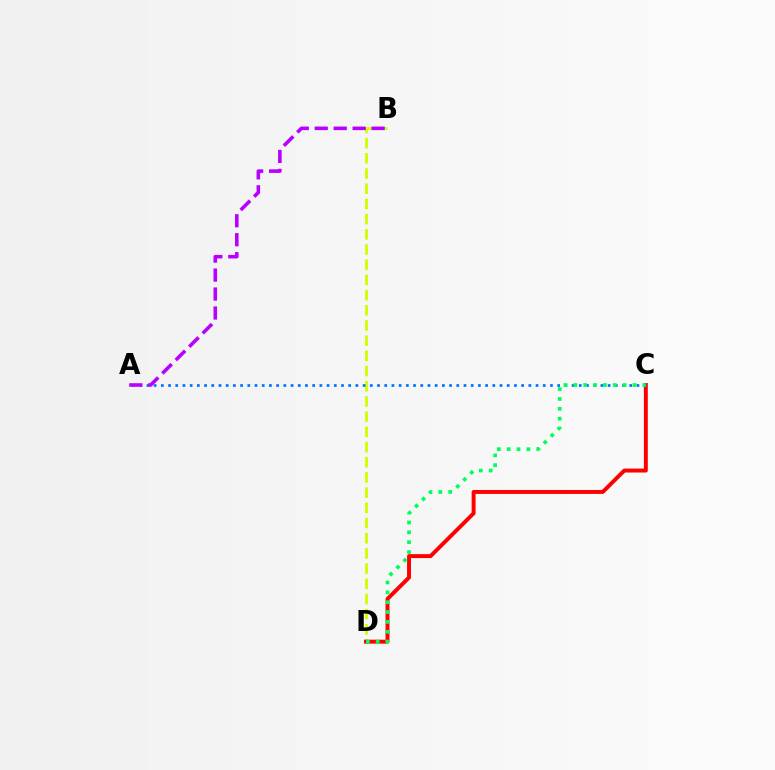{('B', 'D'): [{'color': '#d1ff00', 'line_style': 'dashed', 'thickness': 2.06}], ('C', 'D'): [{'color': '#ff0000', 'line_style': 'solid', 'thickness': 2.84}, {'color': '#00ff5c', 'line_style': 'dotted', 'thickness': 2.68}], ('A', 'C'): [{'color': '#0074ff', 'line_style': 'dotted', 'thickness': 1.96}], ('A', 'B'): [{'color': '#b900ff', 'line_style': 'dashed', 'thickness': 2.58}]}